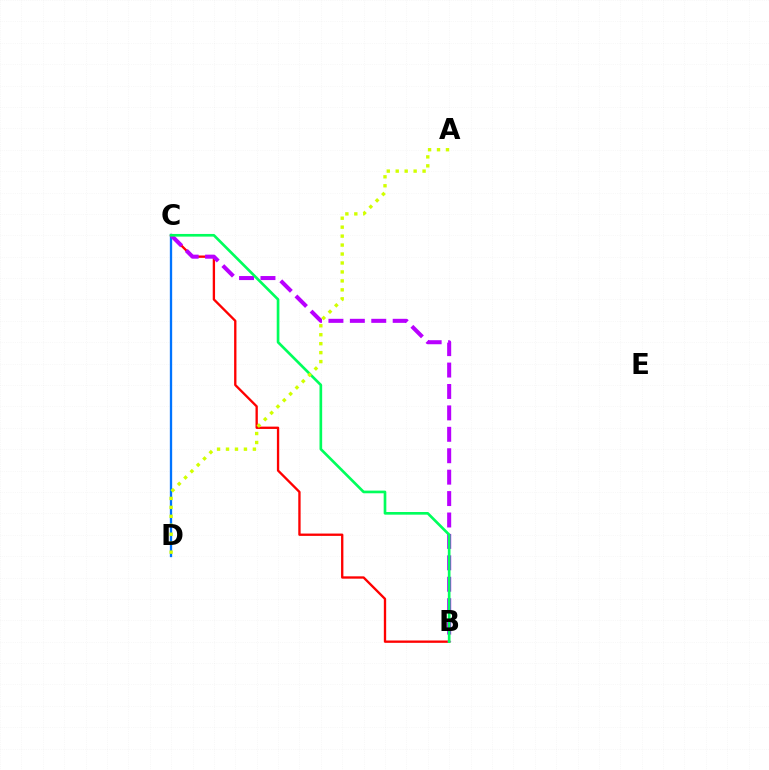{('C', 'D'): [{'color': '#0074ff', 'line_style': 'solid', 'thickness': 1.67}], ('B', 'C'): [{'color': '#ff0000', 'line_style': 'solid', 'thickness': 1.68}, {'color': '#b900ff', 'line_style': 'dashed', 'thickness': 2.91}, {'color': '#00ff5c', 'line_style': 'solid', 'thickness': 1.92}], ('A', 'D'): [{'color': '#d1ff00', 'line_style': 'dotted', 'thickness': 2.43}]}